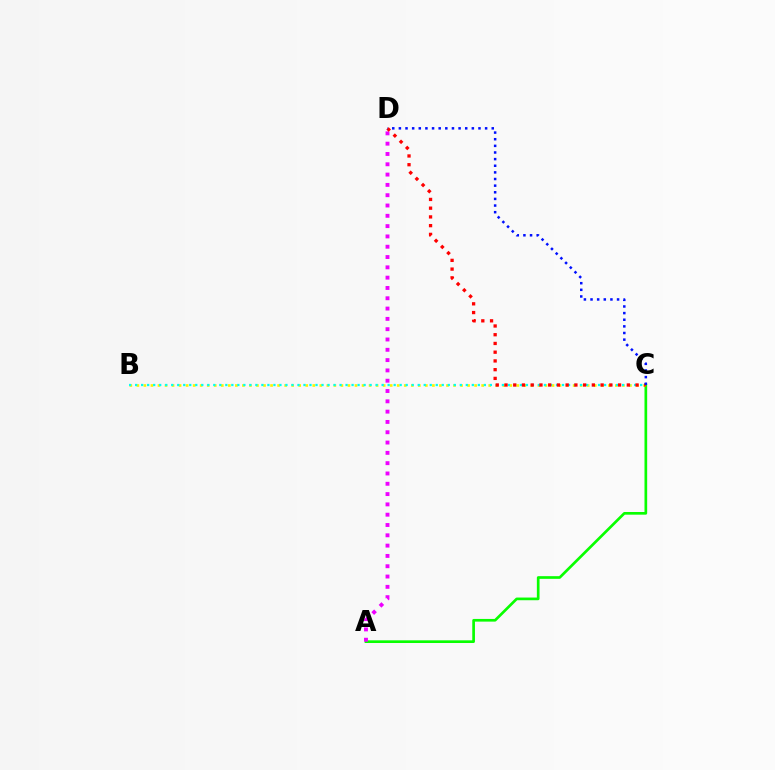{('A', 'C'): [{'color': '#08ff00', 'line_style': 'solid', 'thickness': 1.93}], ('B', 'C'): [{'color': '#fcf500', 'line_style': 'dotted', 'thickness': 1.91}, {'color': '#00fff6', 'line_style': 'dotted', 'thickness': 1.63}], ('A', 'D'): [{'color': '#ee00ff', 'line_style': 'dotted', 'thickness': 2.8}], ('C', 'D'): [{'color': '#ff0000', 'line_style': 'dotted', 'thickness': 2.37}, {'color': '#0010ff', 'line_style': 'dotted', 'thickness': 1.8}]}